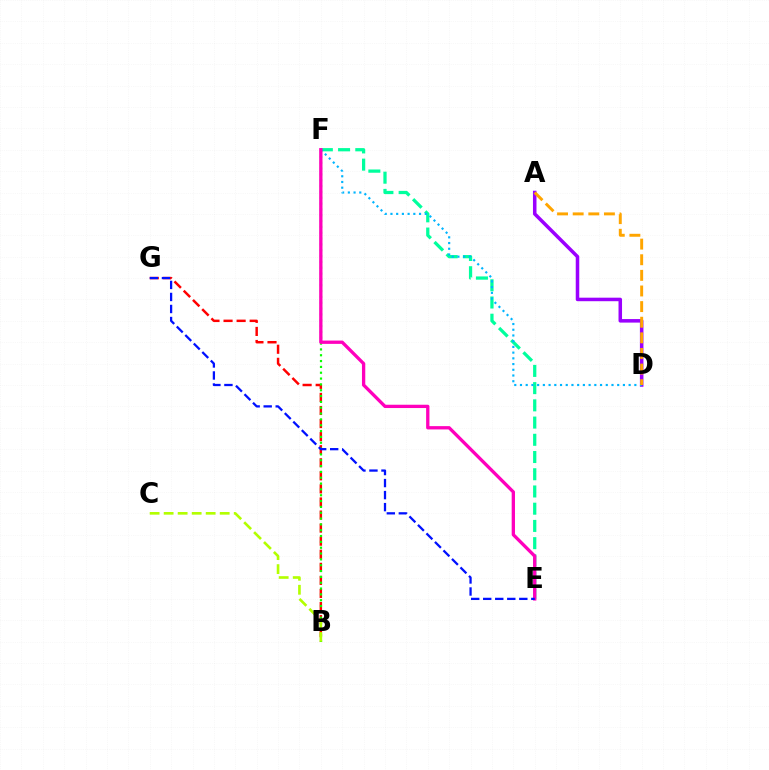{('B', 'G'): [{'color': '#ff0000', 'line_style': 'dashed', 'thickness': 1.78}], ('E', 'F'): [{'color': '#00ff9d', 'line_style': 'dashed', 'thickness': 2.34}, {'color': '#ff00bd', 'line_style': 'solid', 'thickness': 2.38}], ('B', 'F'): [{'color': '#08ff00', 'line_style': 'dotted', 'thickness': 1.58}], ('A', 'D'): [{'color': '#9b00ff', 'line_style': 'solid', 'thickness': 2.54}, {'color': '#ffa500', 'line_style': 'dashed', 'thickness': 2.12}], ('D', 'F'): [{'color': '#00b5ff', 'line_style': 'dotted', 'thickness': 1.55}], ('E', 'G'): [{'color': '#0010ff', 'line_style': 'dashed', 'thickness': 1.63}], ('B', 'C'): [{'color': '#b3ff00', 'line_style': 'dashed', 'thickness': 1.9}]}